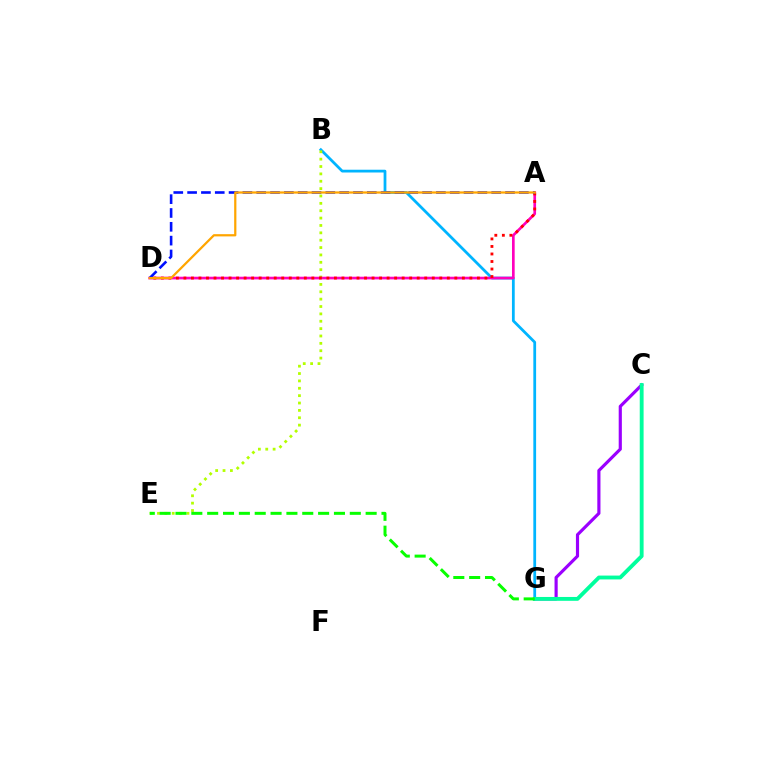{('C', 'G'): [{'color': '#9b00ff', 'line_style': 'solid', 'thickness': 2.27}, {'color': '#00ff9d', 'line_style': 'solid', 'thickness': 2.78}], ('B', 'G'): [{'color': '#00b5ff', 'line_style': 'solid', 'thickness': 1.99}], ('B', 'E'): [{'color': '#b3ff00', 'line_style': 'dotted', 'thickness': 2.0}], ('A', 'D'): [{'color': '#ff00bd', 'line_style': 'solid', 'thickness': 1.93}, {'color': '#ff0000', 'line_style': 'dotted', 'thickness': 2.04}, {'color': '#0010ff', 'line_style': 'dashed', 'thickness': 1.88}, {'color': '#ffa500', 'line_style': 'solid', 'thickness': 1.61}], ('E', 'G'): [{'color': '#08ff00', 'line_style': 'dashed', 'thickness': 2.15}]}